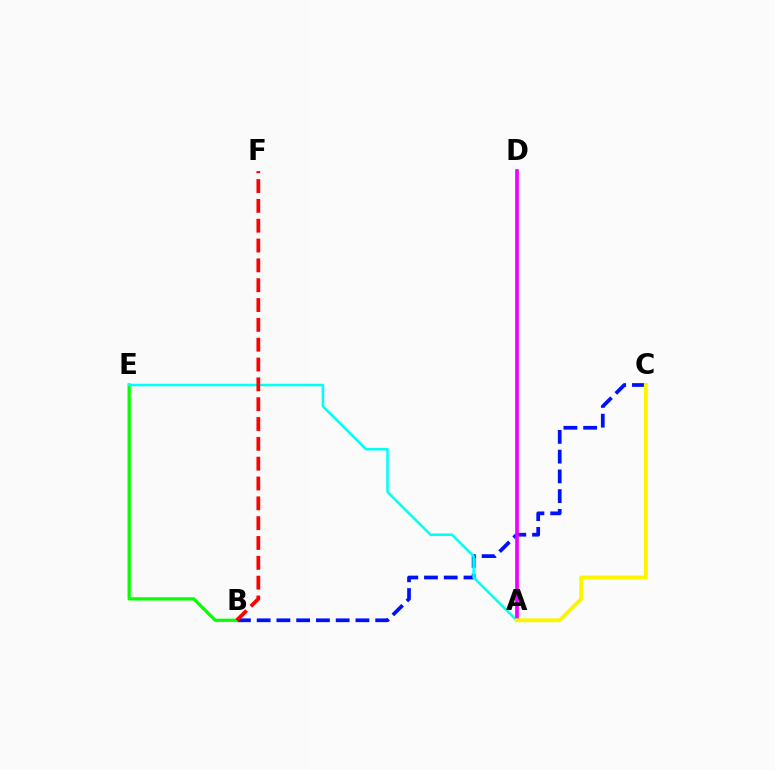{('B', 'C'): [{'color': '#0010ff', 'line_style': 'dashed', 'thickness': 2.68}], ('B', 'E'): [{'color': '#08ff00', 'line_style': 'solid', 'thickness': 2.34}], ('A', 'E'): [{'color': '#00fff6', 'line_style': 'solid', 'thickness': 1.83}], ('A', 'D'): [{'color': '#ee00ff', 'line_style': 'solid', 'thickness': 2.66}], ('A', 'C'): [{'color': '#fcf500', 'line_style': 'solid', 'thickness': 2.79}], ('B', 'F'): [{'color': '#ff0000', 'line_style': 'dashed', 'thickness': 2.69}]}